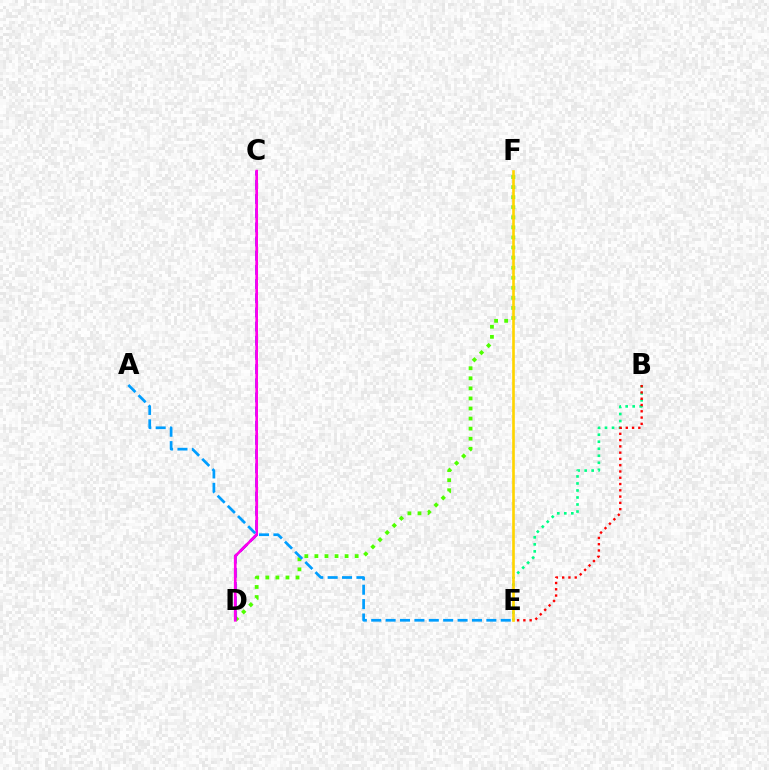{('D', 'F'): [{'color': '#4fff00', 'line_style': 'dotted', 'thickness': 2.73}], ('B', 'E'): [{'color': '#00ff86', 'line_style': 'dotted', 'thickness': 1.91}, {'color': '#ff0000', 'line_style': 'dotted', 'thickness': 1.71}], ('C', 'D'): [{'color': '#3700ff', 'line_style': 'dashed', 'thickness': 1.93}, {'color': '#ff00ed', 'line_style': 'solid', 'thickness': 1.93}], ('E', 'F'): [{'color': '#ffd500', 'line_style': 'solid', 'thickness': 1.91}], ('A', 'E'): [{'color': '#009eff', 'line_style': 'dashed', 'thickness': 1.96}]}